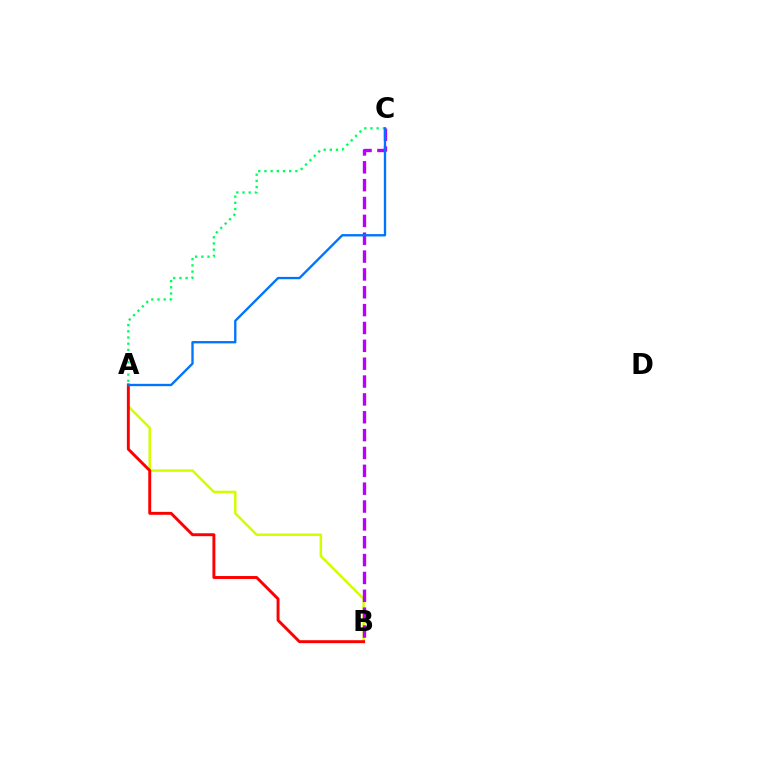{('A', 'B'): [{'color': '#d1ff00', 'line_style': 'solid', 'thickness': 1.81}, {'color': '#ff0000', 'line_style': 'solid', 'thickness': 2.11}], ('B', 'C'): [{'color': '#b900ff', 'line_style': 'dashed', 'thickness': 2.43}], ('A', 'C'): [{'color': '#00ff5c', 'line_style': 'dotted', 'thickness': 1.68}, {'color': '#0074ff', 'line_style': 'solid', 'thickness': 1.69}]}